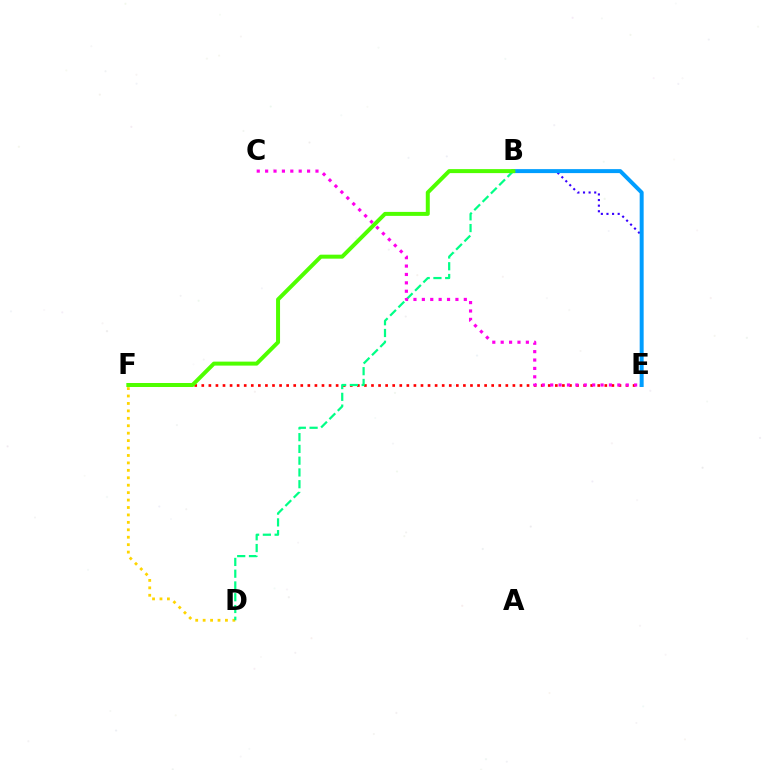{('B', 'E'): [{'color': '#3700ff', 'line_style': 'dotted', 'thickness': 1.52}, {'color': '#009eff', 'line_style': 'solid', 'thickness': 2.86}], ('E', 'F'): [{'color': '#ff0000', 'line_style': 'dotted', 'thickness': 1.92}], ('D', 'F'): [{'color': '#ffd500', 'line_style': 'dotted', 'thickness': 2.02}], ('B', 'D'): [{'color': '#00ff86', 'line_style': 'dashed', 'thickness': 1.6}], ('C', 'E'): [{'color': '#ff00ed', 'line_style': 'dotted', 'thickness': 2.28}], ('B', 'F'): [{'color': '#4fff00', 'line_style': 'solid', 'thickness': 2.87}]}